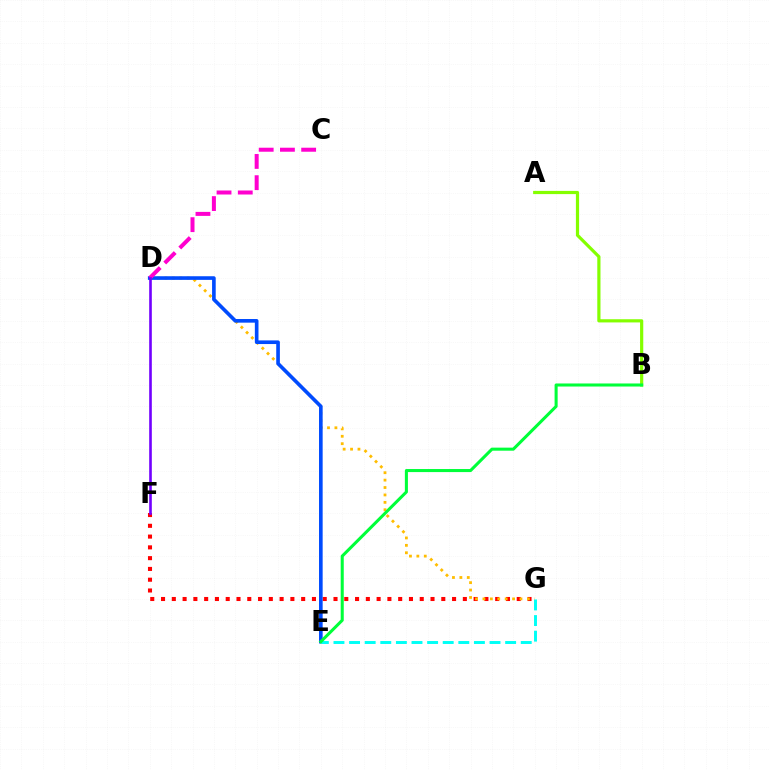{('F', 'G'): [{'color': '#ff0000', 'line_style': 'dotted', 'thickness': 2.93}], ('A', 'B'): [{'color': '#84ff00', 'line_style': 'solid', 'thickness': 2.3}], ('D', 'G'): [{'color': '#ffbd00', 'line_style': 'dotted', 'thickness': 2.01}], ('D', 'E'): [{'color': '#004bff', 'line_style': 'solid', 'thickness': 2.62}], ('C', 'D'): [{'color': '#ff00cf', 'line_style': 'dashed', 'thickness': 2.88}], ('E', 'G'): [{'color': '#00fff6', 'line_style': 'dashed', 'thickness': 2.12}], ('B', 'E'): [{'color': '#00ff39', 'line_style': 'solid', 'thickness': 2.2}], ('D', 'F'): [{'color': '#7200ff', 'line_style': 'solid', 'thickness': 1.89}]}